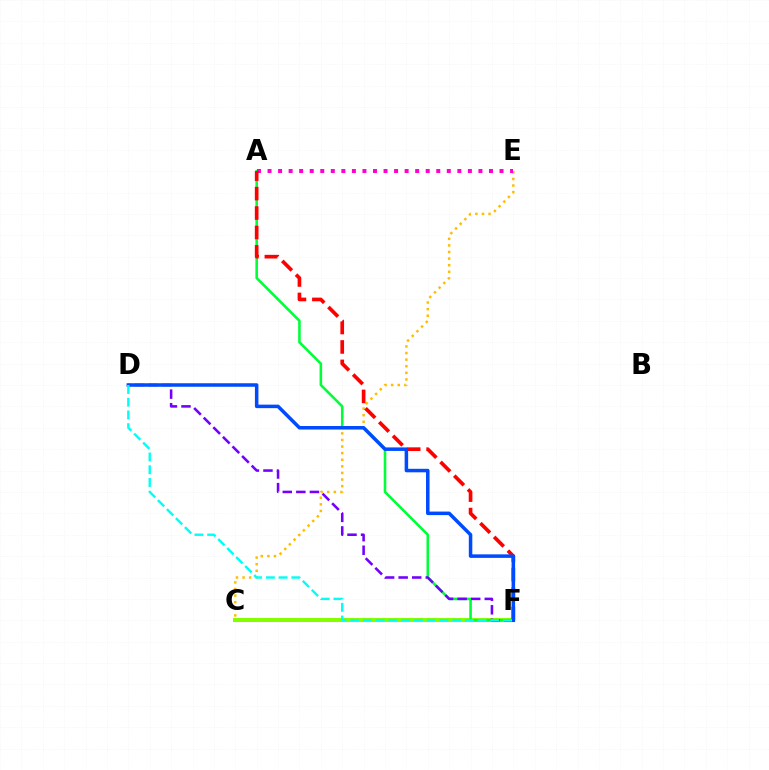{('C', 'F'): [{'color': '#84ff00', 'line_style': 'solid', 'thickness': 2.91}], ('A', 'F'): [{'color': '#00ff39', 'line_style': 'solid', 'thickness': 1.86}, {'color': '#ff0000', 'line_style': 'dashed', 'thickness': 2.64}], ('C', 'E'): [{'color': '#ffbd00', 'line_style': 'dotted', 'thickness': 1.79}], ('D', 'F'): [{'color': '#7200ff', 'line_style': 'dashed', 'thickness': 1.84}, {'color': '#004bff', 'line_style': 'solid', 'thickness': 2.53}, {'color': '#00fff6', 'line_style': 'dashed', 'thickness': 1.73}], ('A', 'E'): [{'color': '#ff00cf', 'line_style': 'dotted', 'thickness': 2.87}]}